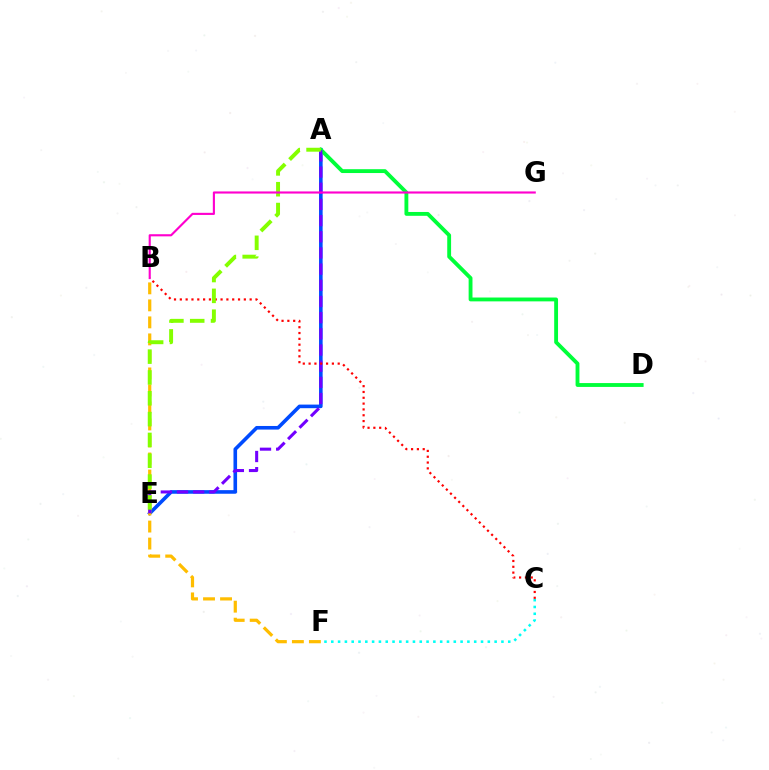{('A', 'E'): [{'color': '#004bff', 'line_style': 'solid', 'thickness': 2.59}, {'color': '#7200ff', 'line_style': 'dashed', 'thickness': 2.2}, {'color': '#84ff00', 'line_style': 'dashed', 'thickness': 2.83}], ('A', 'D'): [{'color': '#00ff39', 'line_style': 'solid', 'thickness': 2.77}], ('B', 'F'): [{'color': '#ffbd00', 'line_style': 'dashed', 'thickness': 2.31}], ('C', 'F'): [{'color': '#00fff6', 'line_style': 'dotted', 'thickness': 1.85}], ('B', 'C'): [{'color': '#ff0000', 'line_style': 'dotted', 'thickness': 1.58}], ('B', 'G'): [{'color': '#ff00cf', 'line_style': 'solid', 'thickness': 1.53}]}